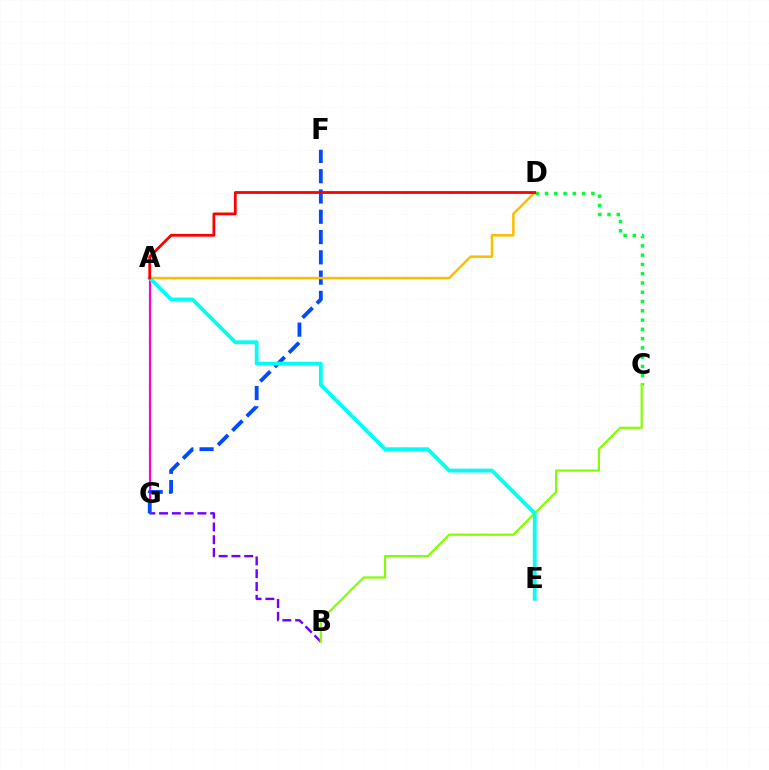{('B', 'G'): [{'color': '#7200ff', 'line_style': 'dashed', 'thickness': 1.74}], ('C', 'D'): [{'color': '#00ff39', 'line_style': 'dotted', 'thickness': 2.52}], ('A', 'G'): [{'color': '#ff00cf', 'line_style': 'solid', 'thickness': 1.56}], ('F', 'G'): [{'color': '#004bff', 'line_style': 'dashed', 'thickness': 2.76}], ('A', 'D'): [{'color': '#ffbd00', 'line_style': 'solid', 'thickness': 1.81}, {'color': '#ff0000', 'line_style': 'solid', 'thickness': 2.01}], ('B', 'C'): [{'color': '#84ff00', 'line_style': 'solid', 'thickness': 1.6}], ('A', 'E'): [{'color': '#00fff6', 'line_style': 'solid', 'thickness': 2.73}]}